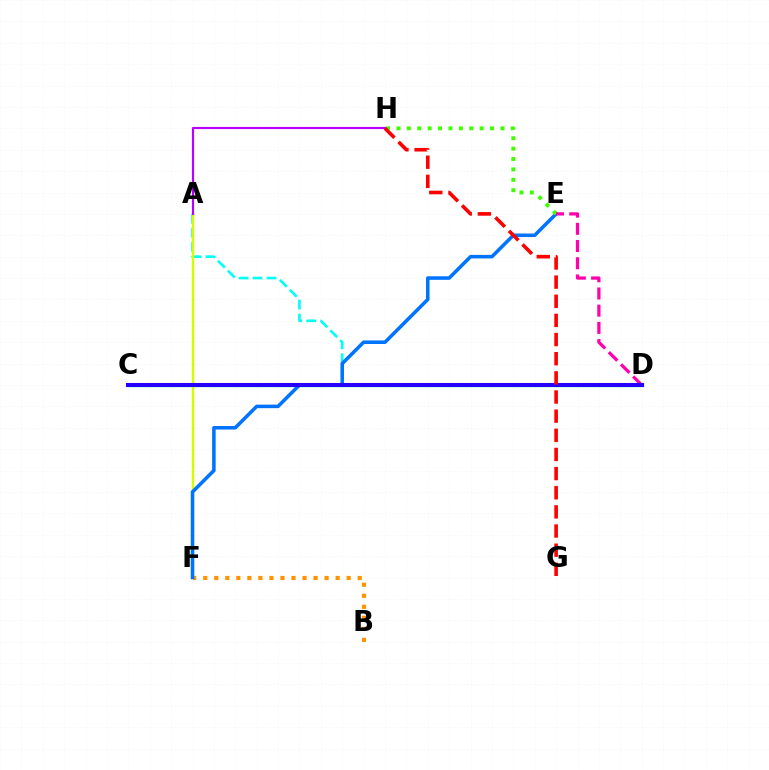{('C', 'D'): [{'color': '#00ff5c', 'line_style': 'solid', 'thickness': 2.36}, {'color': '#2500ff', 'line_style': 'solid', 'thickness': 2.92}], ('A', 'D'): [{'color': '#00fff6', 'line_style': 'dashed', 'thickness': 1.9}], ('A', 'F'): [{'color': '#d1ff00', 'line_style': 'solid', 'thickness': 1.72}], ('B', 'F'): [{'color': '#ff9400', 'line_style': 'dotted', 'thickness': 3.0}], ('E', 'F'): [{'color': '#0074ff', 'line_style': 'solid', 'thickness': 2.56}], ('E', 'H'): [{'color': '#3dff00', 'line_style': 'dotted', 'thickness': 2.82}], ('A', 'H'): [{'color': '#b900ff', 'line_style': 'solid', 'thickness': 1.55}], ('D', 'E'): [{'color': '#ff00ac', 'line_style': 'dashed', 'thickness': 2.34}], ('G', 'H'): [{'color': '#ff0000', 'line_style': 'dashed', 'thickness': 2.6}]}